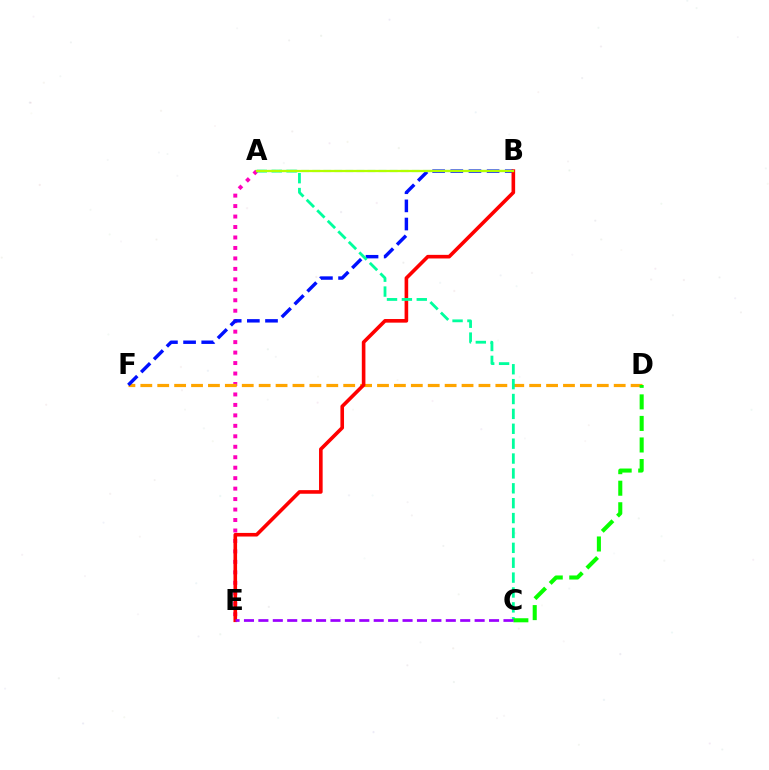{('A', 'E'): [{'color': '#ff00bd', 'line_style': 'dotted', 'thickness': 2.84}], ('D', 'F'): [{'color': '#ffa500', 'line_style': 'dashed', 'thickness': 2.3}], ('B', 'F'): [{'color': '#0010ff', 'line_style': 'dashed', 'thickness': 2.47}], ('B', 'E'): [{'color': '#ff0000', 'line_style': 'solid', 'thickness': 2.6}], ('A', 'C'): [{'color': '#00ff9d', 'line_style': 'dashed', 'thickness': 2.02}], ('C', 'D'): [{'color': '#08ff00', 'line_style': 'dashed', 'thickness': 2.93}], ('A', 'B'): [{'color': '#00b5ff', 'line_style': 'dashed', 'thickness': 1.5}, {'color': '#b3ff00', 'line_style': 'solid', 'thickness': 1.63}], ('C', 'E'): [{'color': '#9b00ff', 'line_style': 'dashed', 'thickness': 1.96}]}